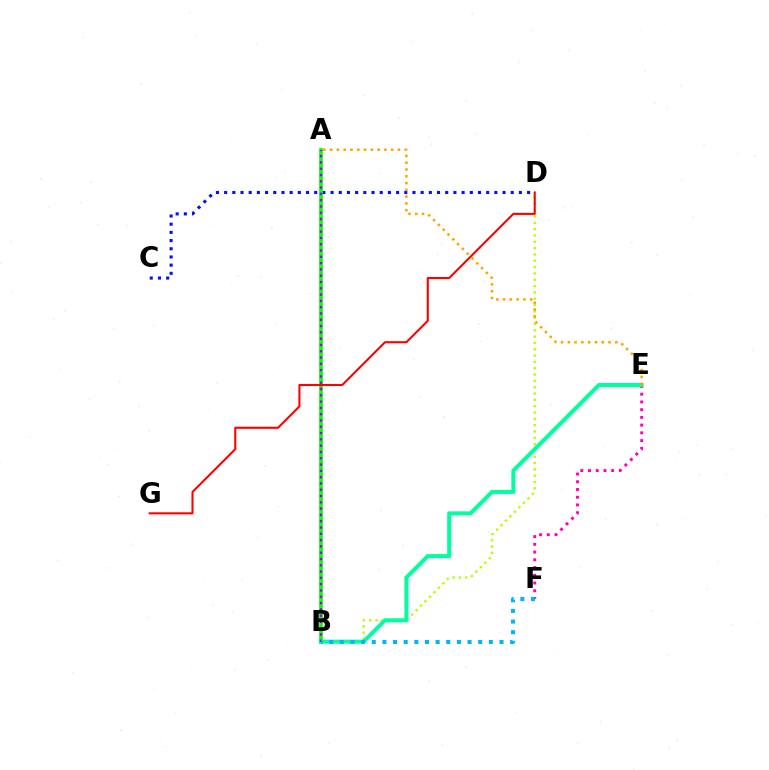{('B', 'D'): [{'color': '#b3ff00', 'line_style': 'dotted', 'thickness': 1.72}], ('C', 'D'): [{'color': '#0010ff', 'line_style': 'dotted', 'thickness': 2.22}], ('A', 'B'): [{'color': '#08ff00', 'line_style': 'solid', 'thickness': 2.63}, {'color': '#9b00ff', 'line_style': 'dotted', 'thickness': 1.71}], ('E', 'F'): [{'color': '#ff00bd', 'line_style': 'dotted', 'thickness': 2.1}], ('B', 'E'): [{'color': '#00ff9d', 'line_style': 'solid', 'thickness': 2.88}], ('B', 'F'): [{'color': '#00b5ff', 'line_style': 'dotted', 'thickness': 2.89}], ('D', 'G'): [{'color': '#ff0000', 'line_style': 'solid', 'thickness': 1.5}], ('A', 'E'): [{'color': '#ffa500', 'line_style': 'dotted', 'thickness': 1.84}]}